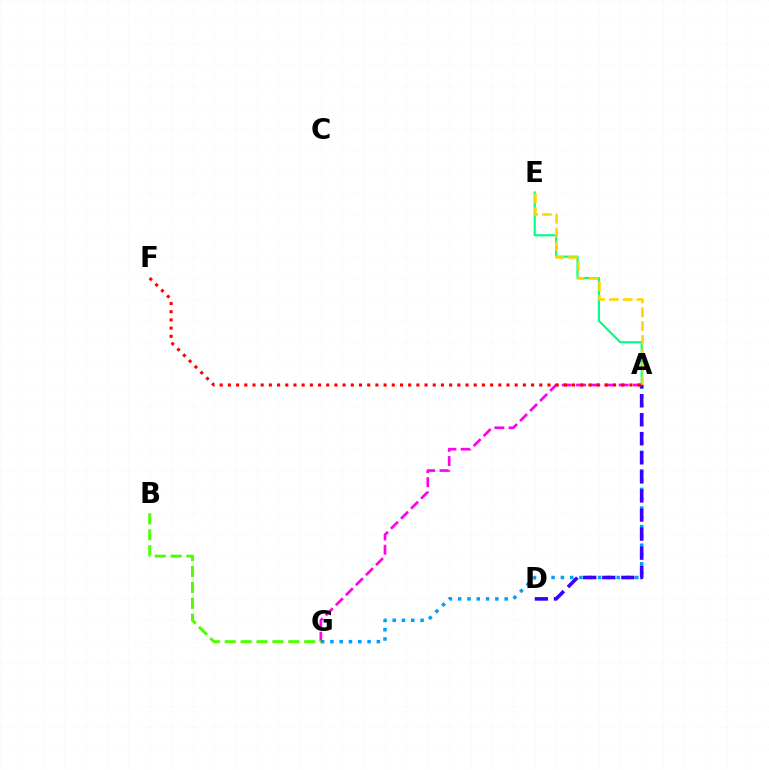{('A', 'G'): [{'color': '#009eff', 'line_style': 'dotted', 'thickness': 2.53}, {'color': '#ff00ed', 'line_style': 'dashed', 'thickness': 1.93}], ('A', 'E'): [{'color': '#00ff86', 'line_style': 'solid', 'thickness': 1.57}, {'color': '#ffd500', 'line_style': 'dashed', 'thickness': 1.88}], ('A', 'D'): [{'color': '#3700ff', 'line_style': 'dashed', 'thickness': 2.59}], ('A', 'F'): [{'color': '#ff0000', 'line_style': 'dotted', 'thickness': 2.23}], ('B', 'G'): [{'color': '#4fff00', 'line_style': 'dashed', 'thickness': 2.16}]}